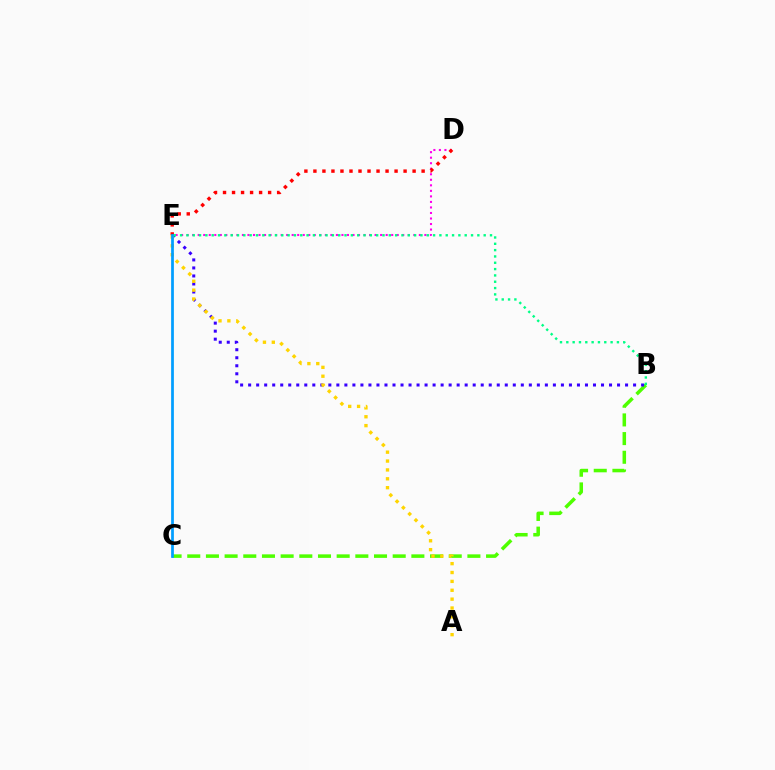{('D', 'E'): [{'color': '#ff00ed', 'line_style': 'dotted', 'thickness': 1.5}, {'color': '#ff0000', 'line_style': 'dotted', 'thickness': 2.45}], ('B', 'C'): [{'color': '#4fff00', 'line_style': 'dashed', 'thickness': 2.54}], ('B', 'E'): [{'color': '#3700ff', 'line_style': 'dotted', 'thickness': 2.18}, {'color': '#00ff86', 'line_style': 'dotted', 'thickness': 1.72}], ('A', 'E'): [{'color': '#ffd500', 'line_style': 'dotted', 'thickness': 2.41}], ('C', 'E'): [{'color': '#009eff', 'line_style': 'solid', 'thickness': 1.98}]}